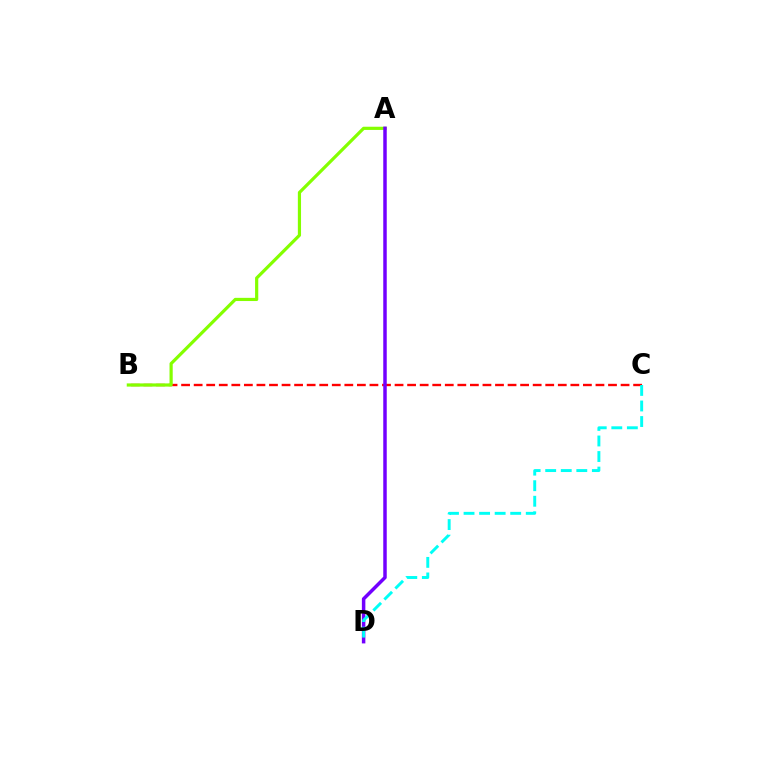{('B', 'C'): [{'color': '#ff0000', 'line_style': 'dashed', 'thickness': 1.71}], ('A', 'B'): [{'color': '#84ff00', 'line_style': 'solid', 'thickness': 2.3}], ('A', 'D'): [{'color': '#7200ff', 'line_style': 'solid', 'thickness': 2.51}], ('C', 'D'): [{'color': '#00fff6', 'line_style': 'dashed', 'thickness': 2.11}]}